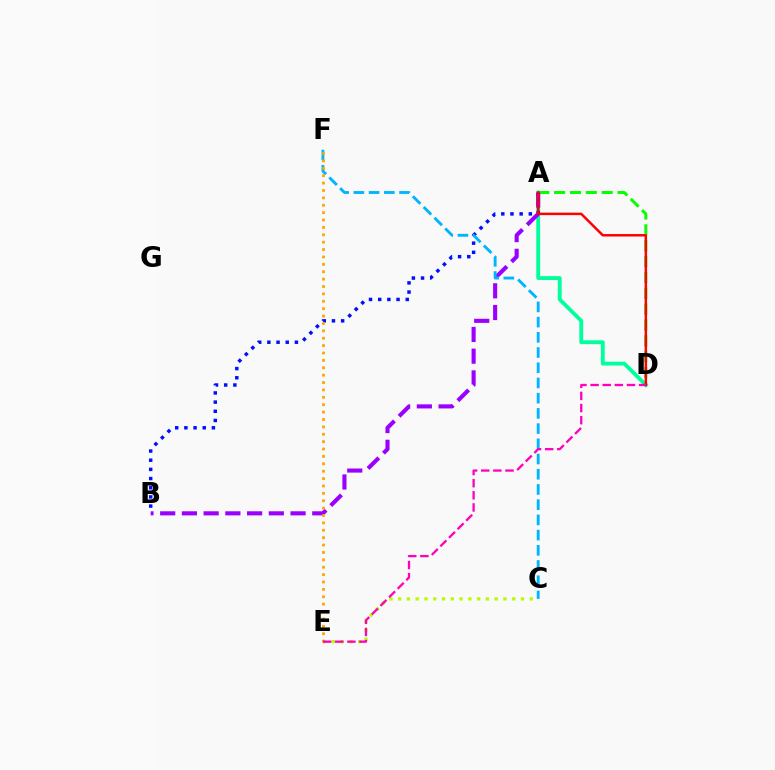{('A', 'D'): [{'color': '#00ff9d', 'line_style': 'solid', 'thickness': 2.77}, {'color': '#08ff00', 'line_style': 'dashed', 'thickness': 2.15}, {'color': '#ff0000', 'line_style': 'solid', 'thickness': 1.78}], ('C', 'E'): [{'color': '#b3ff00', 'line_style': 'dotted', 'thickness': 2.38}], ('A', 'B'): [{'color': '#0010ff', 'line_style': 'dotted', 'thickness': 2.49}, {'color': '#9b00ff', 'line_style': 'dashed', 'thickness': 2.95}], ('C', 'F'): [{'color': '#00b5ff', 'line_style': 'dashed', 'thickness': 2.07}], ('E', 'F'): [{'color': '#ffa500', 'line_style': 'dotted', 'thickness': 2.01}], ('D', 'E'): [{'color': '#ff00bd', 'line_style': 'dashed', 'thickness': 1.65}]}